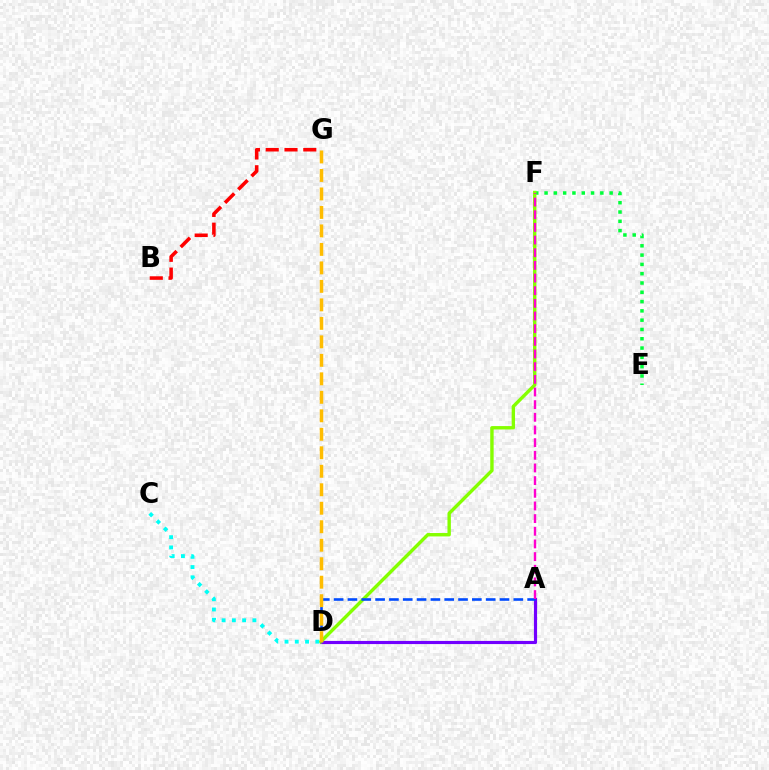{('A', 'D'): [{'color': '#7200ff', 'line_style': 'solid', 'thickness': 2.26}, {'color': '#004bff', 'line_style': 'dashed', 'thickness': 1.88}], ('E', 'F'): [{'color': '#00ff39', 'line_style': 'dotted', 'thickness': 2.53}], ('B', 'G'): [{'color': '#ff0000', 'line_style': 'dashed', 'thickness': 2.55}], ('D', 'F'): [{'color': '#84ff00', 'line_style': 'solid', 'thickness': 2.45}], ('C', 'D'): [{'color': '#00fff6', 'line_style': 'dotted', 'thickness': 2.79}], ('A', 'F'): [{'color': '#ff00cf', 'line_style': 'dashed', 'thickness': 1.72}], ('D', 'G'): [{'color': '#ffbd00', 'line_style': 'dashed', 'thickness': 2.51}]}